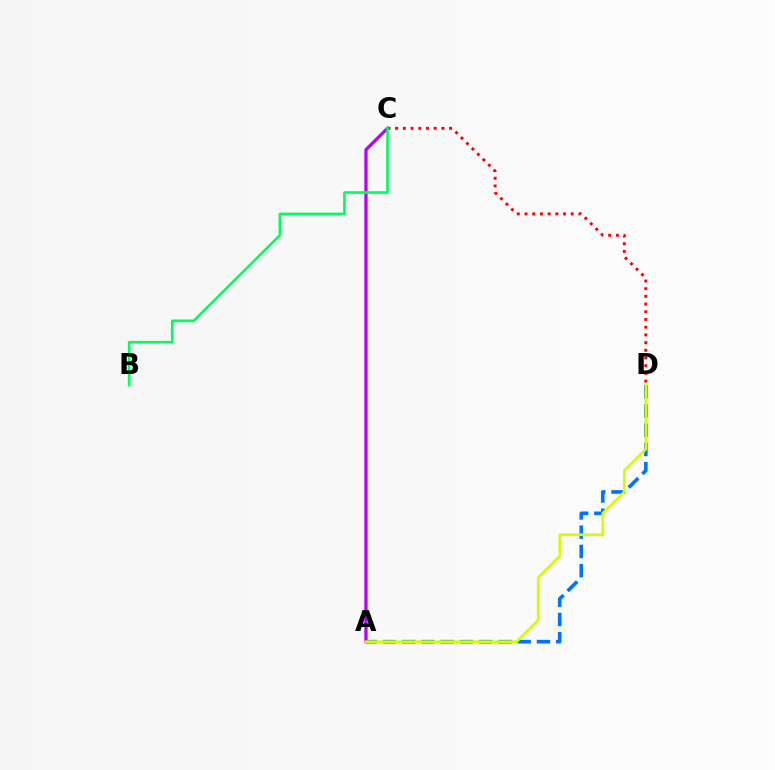{('A', 'D'): [{'color': '#0074ff', 'line_style': 'dashed', 'thickness': 2.61}, {'color': '#d1ff00', 'line_style': 'solid', 'thickness': 1.93}], ('A', 'C'): [{'color': '#b900ff', 'line_style': 'solid', 'thickness': 2.34}], ('C', 'D'): [{'color': '#ff0000', 'line_style': 'dotted', 'thickness': 2.09}], ('B', 'C'): [{'color': '#00ff5c', 'line_style': 'solid', 'thickness': 1.9}]}